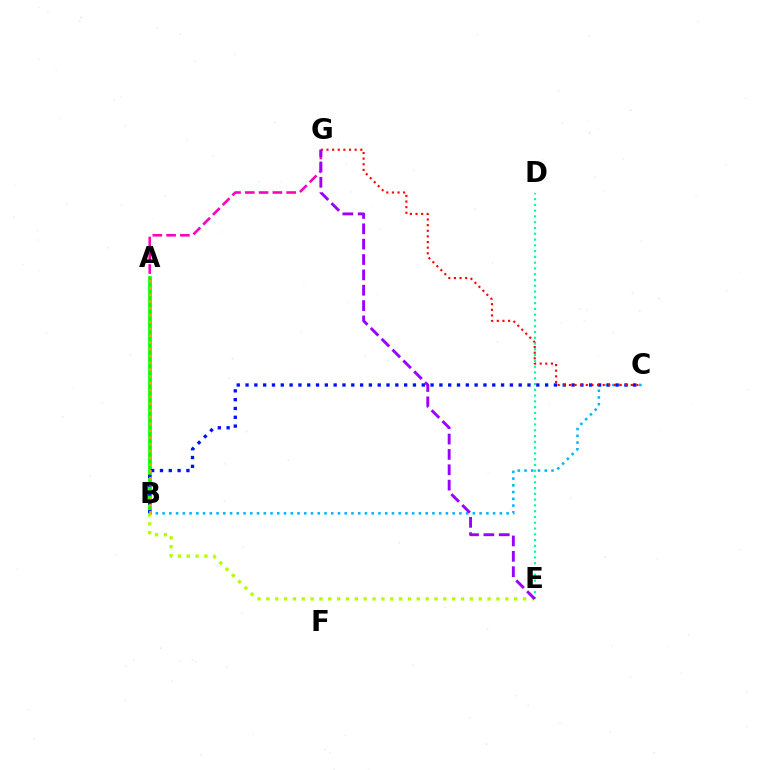{('B', 'C'): [{'color': '#00b5ff', 'line_style': 'dotted', 'thickness': 1.83}, {'color': '#0010ff', 'line_style': 'dotted', 'thickness': 2.39}], ('A', 'B'): [{'color': '#08ff00', 'line_style': 'solid', 'thickness': 2.66}, {'color': '#ffa500', 'line_style': 'dotted', 'thickness': 1.85}], ('D', 'E'): [{'color': '#00ff9d', 'line_style': 'dotted', 'thickness': 1.57}], ('C', 'G'): [{'color': '#ff0000', 'line_style': 'dotted', 'thickness': 1.53}], ('B', 'E'): [{'color': '#b3ff00', 'line_style': 'dotted', 'thickness': 2.4}], ('A', 'G'): [{'color': '#ff00bd', 'line_style': 'dashed', 'thickness': 1.87}], ('E', 'G'): [{'color': '#9b00ff', 'line_style': 'dashed', 'thickness': 2.09}]}